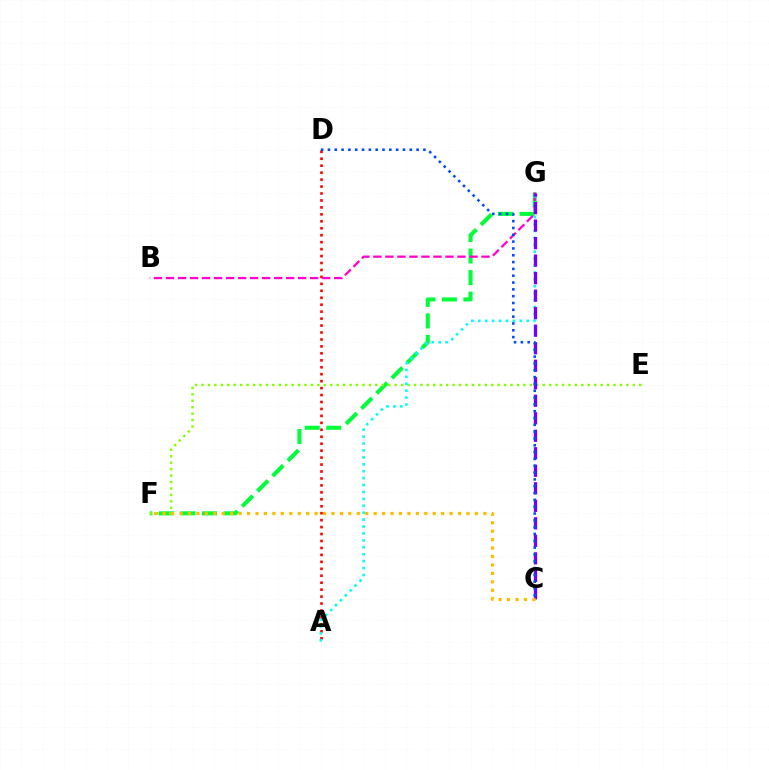{('A', 'D'): [{'color': '#ff0000', 'line_style': 'dotted', 'thickness': 1.89}], ('F', 'G'): [{'color': '#00ff39', 'line_style': 'dashed', 'thickness': 2.93}], ('B', 'G'): [{'color': '#ff00cf', 'line_style': 'dashed', 'thickness': 1.63}], ('E', 'F'): [{'color': '#84ff00', 'line_style': 'dotted', 'thickness': 1.75}], ('A', 'G'): [{'color': '#00fff6', 'line_style': 'dotted', 'thickness': 1.88}], ('C', 'G'): [{'color': '#7200ff', 'line_style': 'dashed', 'thickness': 2.38}], ('C', 'D'): [{'color': '#004bff', 'line_style': 'dotted', 'thickness': 1.85}], ('C', 'F'): [{'color': '#ffbd00', 'line_style': 'dotted', 'thickness': 2.29}]}